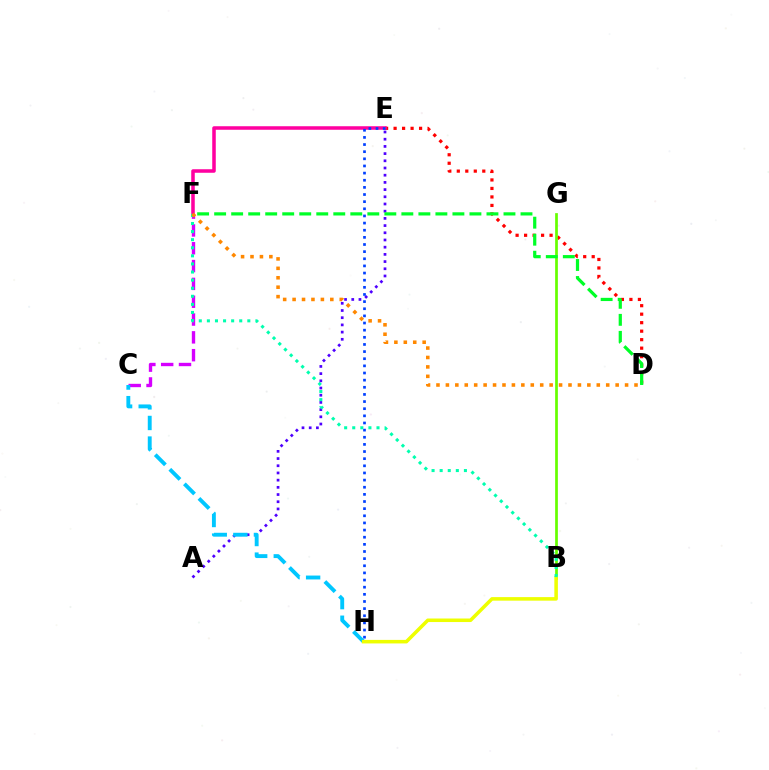{('C', 'F'): [{'color': '#d600ff', 'line_style': 'dashed', 'thickness': 2.42}], ('D', 'E'): [{'color': '#ff0000', 'line_style': 'dotted', 'thickness': 2.31}], ('B', 'G'): [{'color': '#66ff00', 'line_style': 'solid', 'thickness': 1.96}], ('A', 'E'): [{'color': '#4f00ff', 'line_style': 'dotted', 'thickness': 1.96}], ('E', 'F'): [{'color': '#ff00a0', 'line_style': 'solid', 'thickness': 2.54}], ('C', 'H'): [{'color': '#00c7ff', 'line_style': 'dashed', 'thickness': 2.8}], ('B', 'H'): [{'color': '#eeff00', 'line_style': 'solid', 'thickness': 2.55}], ('E', 'H'): [{'color': '#003fff', 'line_style': 'dotted', 'thickness': 1.94}], ('D', 'F'): [{'color': '#00ff27', 'line_style': 'dashed', 'thickness': 2.31}, {'color': '#ff8800', 'line_style': 'dotted', 'thickness': 2.56}], ('B', 'F'): [{'color': '#00ffaf', 'line_style': 'dotted', 'thickness': 2.2}]}